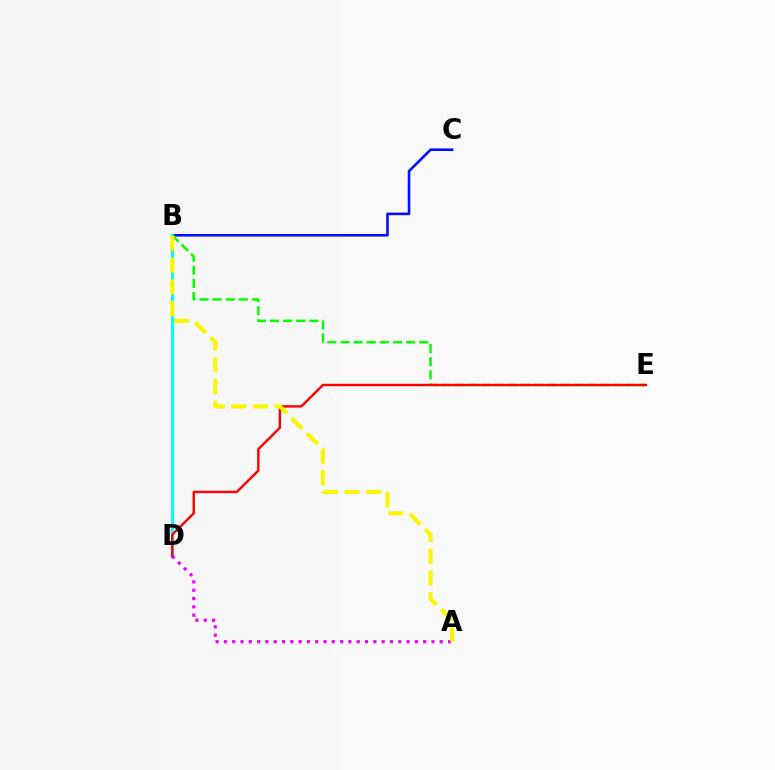{('B', 'C'): [{'color': '#0010ff', 'line_style': 'solid', 'thickness': 1.88}], ('B', 'D'): [{'color': '#00fff6', 'line_style': 'solid', 'thickness': 2.14}], ('B', 'E'): [{'color': '#08ff00', 'line_style': 'dashed', 'thickness': 1.78}], ('D', 'E'): [{'color': '#ff0000', 'line_style': 'solid', 'thickness': 1.74}], ('A', 'D'): [{'color': '#ee00ff', 'line_style': 'dotted', 'thickness': 2.26}], ('A', 'B'): [{'color': '#fcf500', 'line_style': 'dashed', 'thickness': 2.95}]}